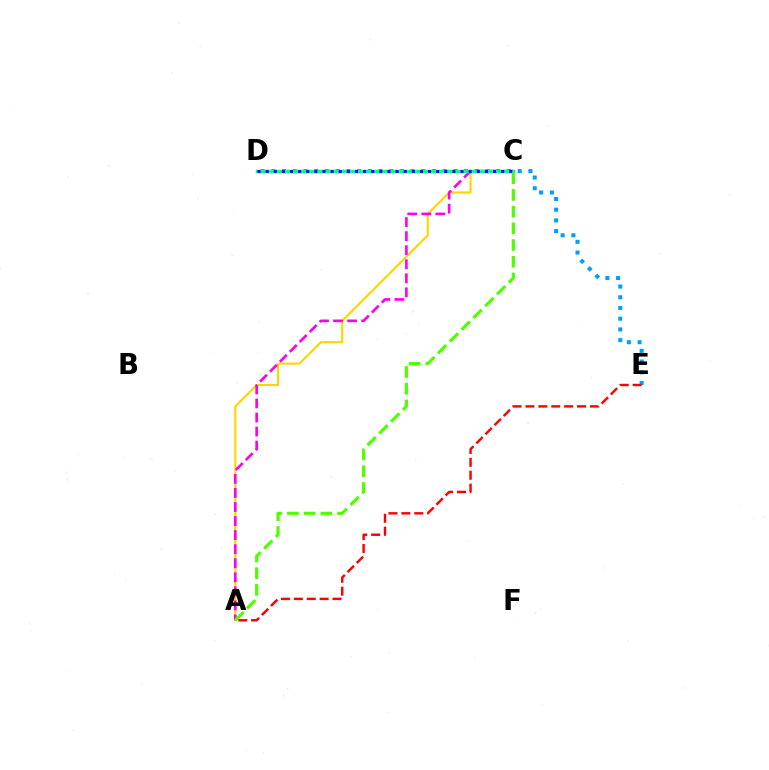{('A', 'C'): [{'color': '#ffd500', 'line_style': 'solid', 'thickness': 1.55}, {'color': '#ff00ed', 'line_style': 'dashed', 'thickness': 1.91}, {'color': '#4fff00', 'line_style': 'dashed', 'thickness': 2.27}], ('D', 'E'): [{'color': '#009eff', 'line_style': 'dotted', 'thickness': 2.91}], ('C', 'D'): [{'color': '#00ff86', 'line_style': 'solid', 'thickness': 2.49}, {'color': '#3700ff', 'line_style': 'dotted', 'thickness': 2.21}], ('A', 'E'): [{'color': '#ff0000', 'line_style': 'dashed', 'thickness': 1.75}]}